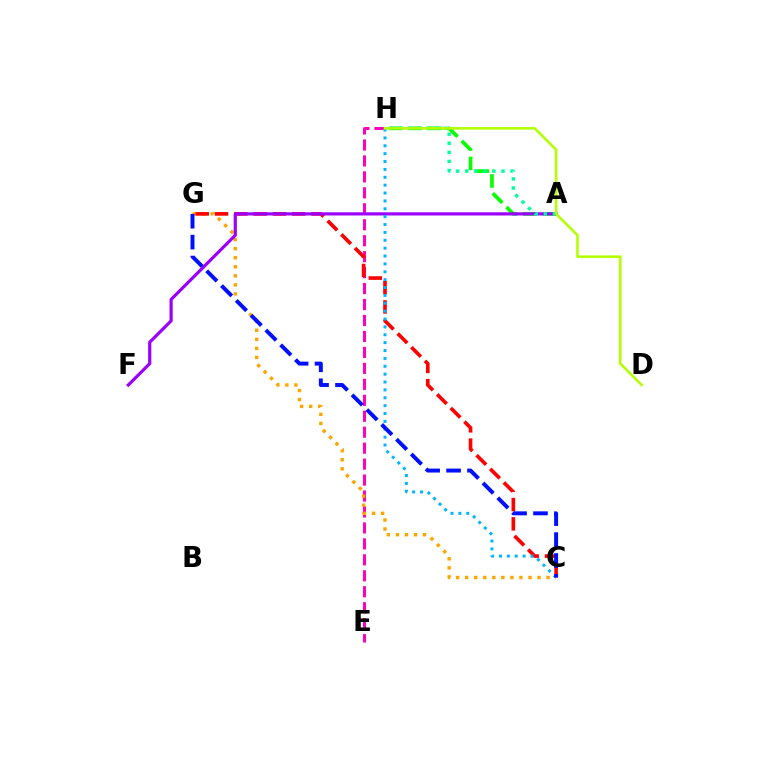{('E', 'H'): [{'color': '#ff00bd', 'line_style': 'dashed', 'thickness': 2.17}], ('A', 'H'): [{'color': '#08ff00', 'line_style': 'dashed', 'thickness': 2.64}, {'color': '#00ff9d', 'line_style': 'dotted', 'thickness': 2.47}], ('C', 'G'): [{'color': '#ffa500', 'line_style': 'dotted', 'thickness': 2.46}, {'color': '#ff0000', 'line_style': 'dashed', 'thickness': 2.62}, {'color': '#0010ff', 'line_style': 'dashed', 'thickness': 2.84}], ('A', 'F'): [{'color': '#9b00ff', 'line_style': 'solid', 'thickness': 2.3}], ('C', 'H'): [{'color': '#00b5ff', 'line_style': 'dotted', 'thickness': 2.14}], ('D', 'H'): [{'color': '#b3ff00', 'line_style': 'solid', 'thickness': 1.85}]}